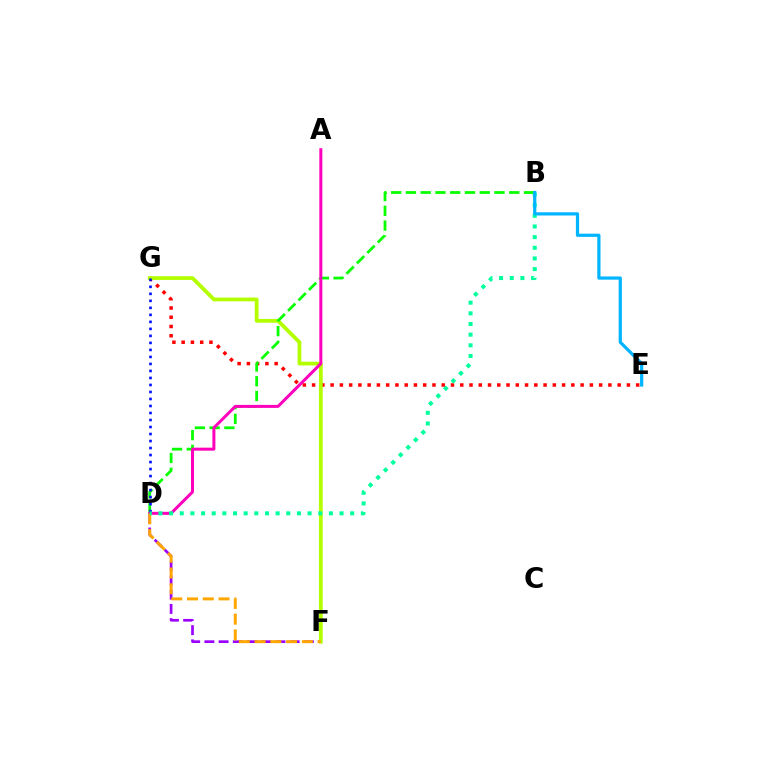{('D', 'F'): [{'color': '#9b00ff', 'line_style': 'dashed', 'thickness': 1.93}, {'color': '#ffa500', 'line_style': 'dashed', 'thickness': 2.14}], ('E', 'G'): [{'color': '#ff0000', 'line_style': 'dotted', 'thickness': 2.52}], ('F', 'G'): [{'color': '#b3ff00', 'line_style': 'solid', 'thickness': 2.72}], ('B', 'D'): [{'color': '#08ff00', 'line_style': 'dashed', 'thickness': 2.0}, {'color': '#00ff9d', 'line_style': 'dotted', 'thickness': 2.89}], ('A', 'D'): [{'color': '#ff00bd', 'line_style': 'solid', 'thickness': 2.16}], ('D', 'G'): [{'color': '#0010ff', 'line_style': 'dotted', 'thickness': 1.9}], ('B', 'E'): [{'color': '#00b5ff', 'line_style': 'solid', 'thickness': 2.31}]}